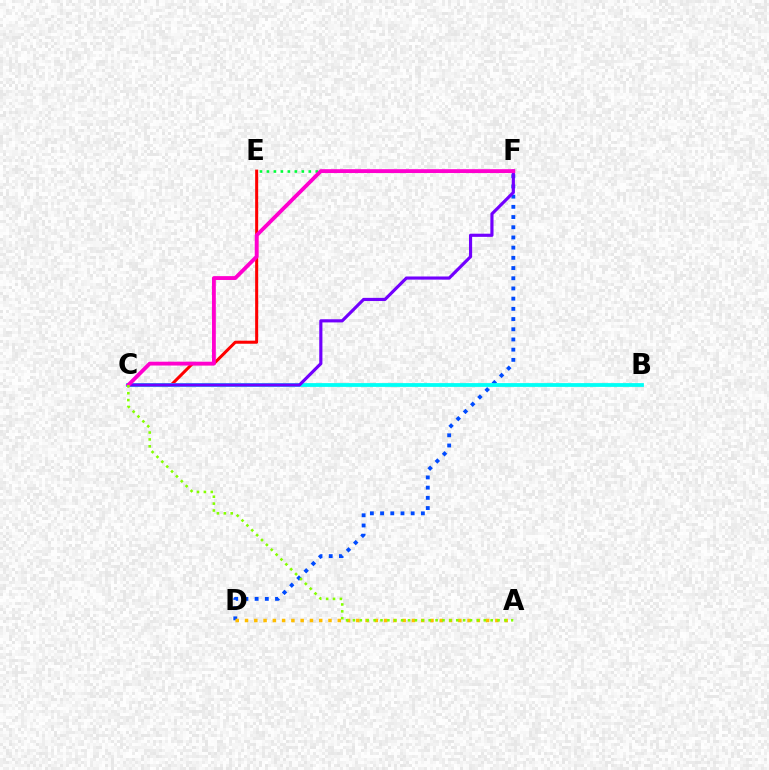{('D', 'F'): [{'color': '#004bff', 'line_style': 'dotted', 'thickness': 2.77}], ('E', 'F'): [{'color': '#00ff39', 'line_style': 'dotted', 'thickness': 1.9}], ('C', 'E'): [{'color': '#ff0000', 'line_style': 'solid', 'thickness': 2.18}], ('B', 'C'): [{'color': '#00fff6', 'line_style': 'solid', 'thickness': 2.72}], ('C', 'F'): [{'color': '#7200ff', 'line_style': 'solid', 'thickness': 2.27}, {'color': '#ff00cf', 'line_style': 'solid', 'thickness': 2.77}], ('A', 'D'): [{'color': '#ffbd00', 'line_style': 'dotted', 'thickness': 2.52}], ('A', 'C'): [{'color': '#84ff00', 'line_style': 'dotted', 'thickness': 1.87}]}